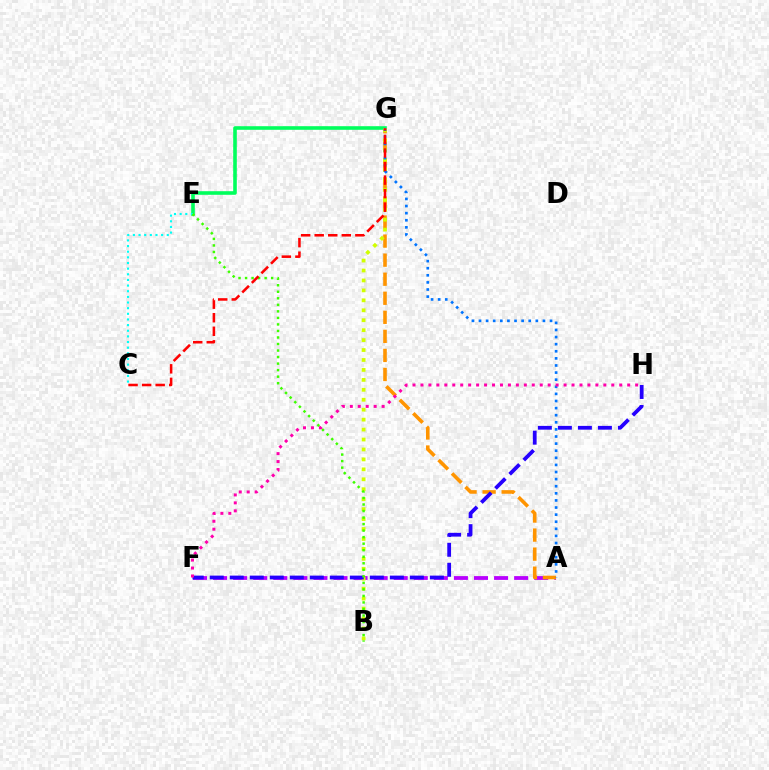{('E', 'G'): [{'color': '#00ff5c', 'line_style': 'solid', 'thickness': 2.59}], ('A', 'F'): [{'color': '#b900ff', 'line_style': 'dashed', 'thickness': 2.73}], ('A', 'G'): [{'color': '#ff9400', 'line_style': 'dashed', 'thickness': 2.59}, {'color': '#0074ff', 'line_style': 'dotted', 'thickness': 1.93}], ('C', 'E'): [{'color': '#00fff6', 'line_style': 'dotted', 'thickness': 1.53}], ('B', 'G'): [{'color': '#d1ff00', 'line_style': 'dotted', 'thickness': 2.7}], ('F', 'H'): [{'color': '#2500ff', 'line_style': 'dashed', 'thickness': 2.72}, {'color': '#ff00ac', 'line_style': 'dotted', 'thickness': 2.16}], ('B', 'E'): [{'color': '#3dff00', 'line_style': 'dotted', 'thickness': 1.77}], ('C', 'G'): [{'color': '#ff0000', 'line_style': 'dashed', 'thickness': 1.84}]}